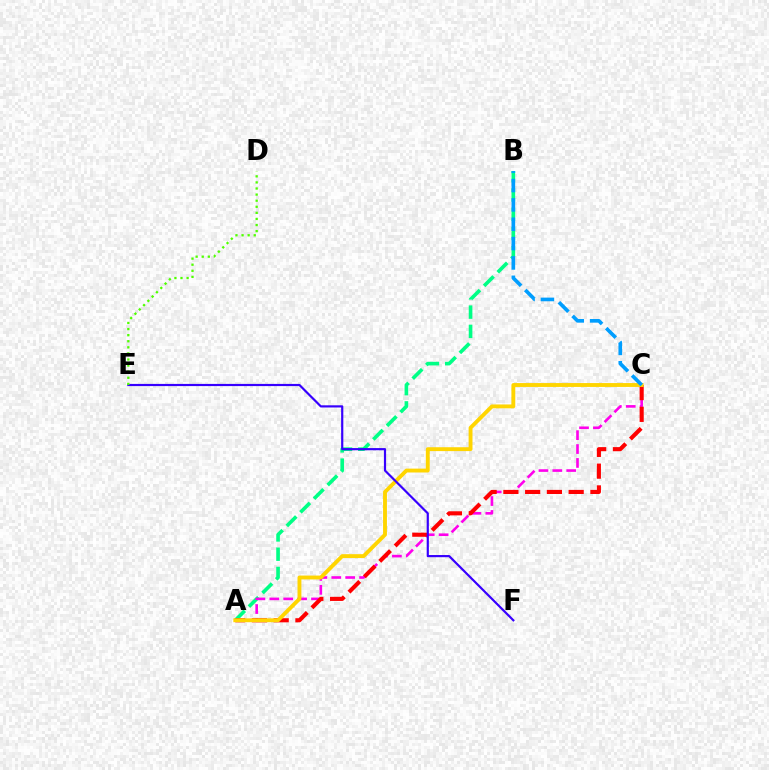{('A', 'B'): [{'color': '#00ff86', 'line_style': 'dashed', 'thickness': 2.62}], ('A', 'C'): [{'color': '#ff00ed', 'line_style': 'dashed', 'thickness': 1.89}, {'color': '#ff0000', 'line_style': 'dashed', 'thickness': 2.96}, {'color': '#ffd500', 'line_style': 'solid', 'thickness': 2.79}], ('E', 'F'): [{'color': '#3700ff', 'line_style': 'solid', 'thickness': 1.57}], ('D', 'E'): [{'color': '#4fff00', 'line_style': 'dotted', 'thickness': 1.65}], ('B', 'C'): [{'color': '#009eff', 'line_style': 'dashed', 'thickness': 2.63}]}